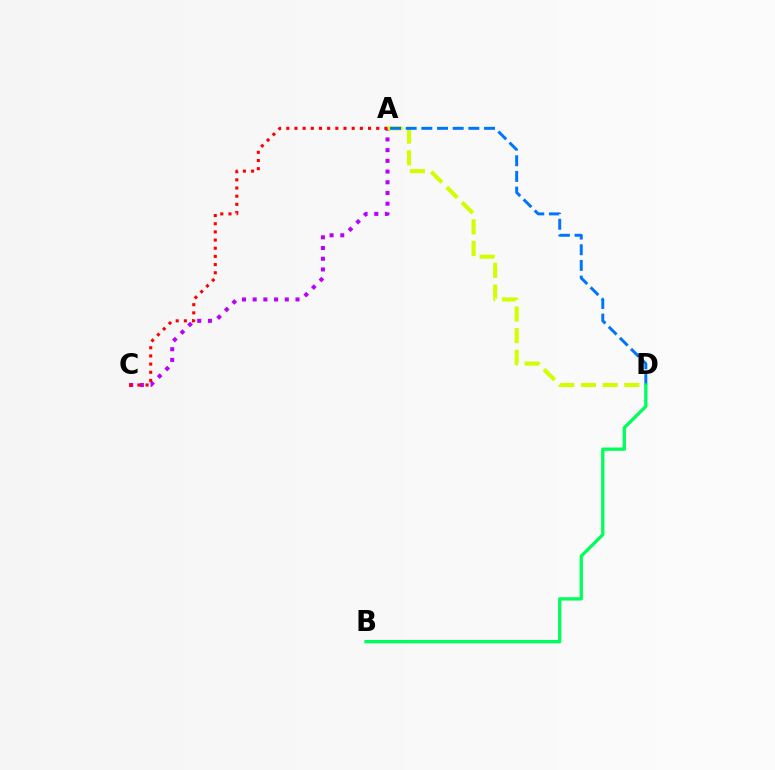{('A', 'C'): [{'color': '#b900ff', 'line_style': 'dotted', 'thickness': 2.91}, {'color': '#ff0000', 'line_style': 'dotted', 'thickness': 2.22}], ('A', 'D'): [{'color': '#d1ff00', 'line_style': 'dashed', 'thickness': 2.95}, {'color': '#0074ff', 'line_style': 'dashed', 'thickness': 2.13}], ('B', 'D'): [{'color': '#00ff5c', 'line_style': 'solid', 'thickness': 2.38}]}